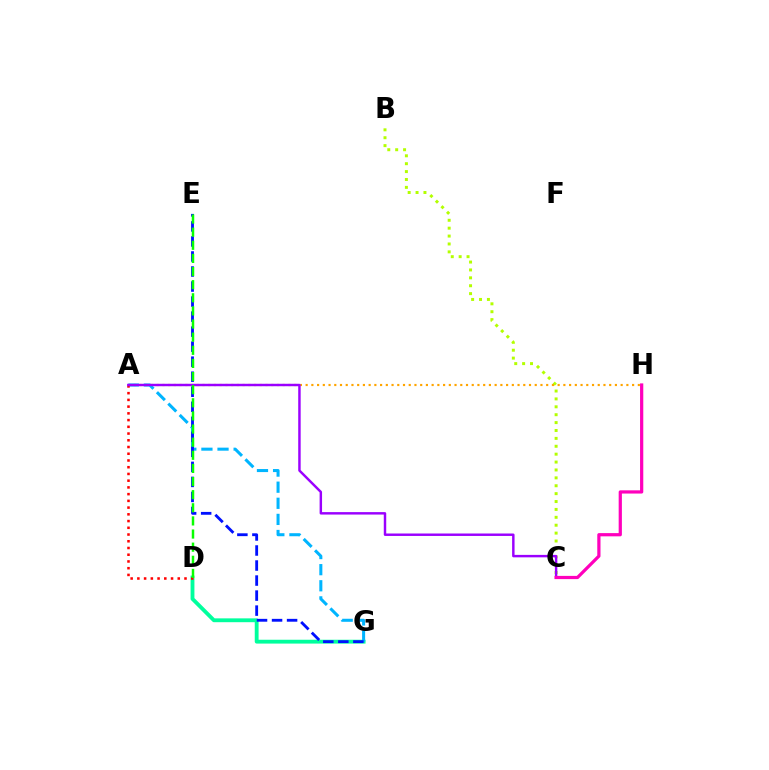{('D', 'G'): [{'color': '#00ff9d', 'line_style': 'solid', 'thickness': 2.76}], ('B', 'C'): [{'color': '#b3ff00', 'line_style': 'dotted', 'thickness': 2.14}], ('A', 'H'): [{'color': '#ffa500', 'line_style': 'dotted', 'thickness': 1.56}], ('A', 'G'): [{'color': '#00b5ff', 'line_style': 'dashed', 'thickness': 2.19}], ('A', 'D'): [{'color': '#ff0000', 'line_style': 'dotted', 'thickness': 1.83}], ('A', 'C'): [{'color': '#9b00ff', 'line_style': 'solid', 'thickness': 1.76}], ('C', 'H'): [{'color': '#ff00bd', 'line_style': 'solid', 'thickness': 2.32}], ('E', 'G'): [{'color': '#0010ff', 'line_style': 'dashed', 'thickness': 2.04}], ('D', 'E'): [{'color': '#08ff00', 'line_style': 'dashed', 'thickness': 1.78}]}